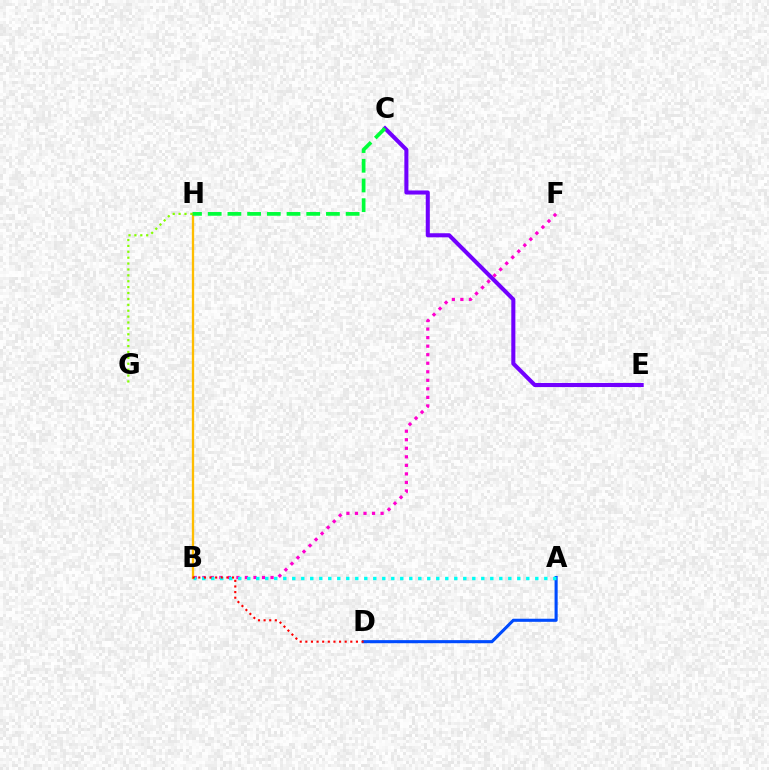{('C', 'E'): [{'color': '#7200ff', 'line_style': 'solid', 'thickness': 2.93}], ('A', 'D'): [{'color': '#004bff', 'line_style': 'solid', 'thickness': 2.22}], ('B', 'F'): [{'color': '#ff00cf', 'line_style': 'dotted', 'thickness': 2.32}], ('G', 'H'): [{'color': '#84ff00', 'line_style': 'dotted', 'thickness': 1.6}], ('B', 'H'): [{'color': '#ffbd00', 'line_style': 'solid', 'thickness': 1.67}], ('A', 'B'): [{'color': '#00fff6', 'line_style': 'dotted', 'thickness': 2.45}], ('B', 'D'): [{'color': '#ff0000', 'line_style': 'dotted', 'thickness': 1.53}], ('C', 'H'): [{'color': '#00ff39', 'line_style': 'dashed', 'thickness': 2.68}]}